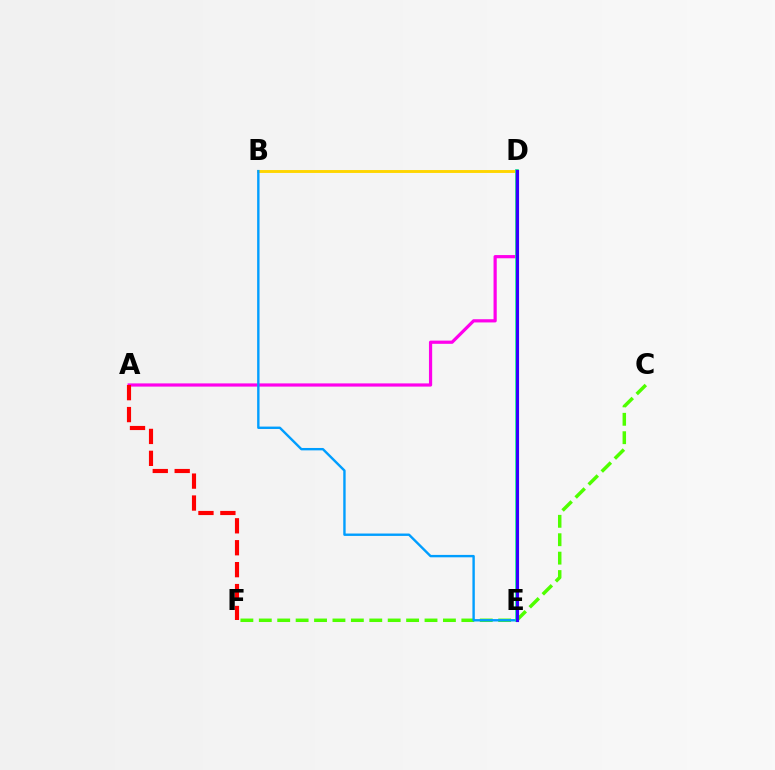{('B', 'D'): [{'color': '#ffd500', 'line_style': 'solid', 'thickness': 2.09}], ('A', 'D'): [{'color': '#ff00ed', 'line_style': 'solid', 'thickness': 2.31}], ('C', 'F'): [{'color': '#4fff00', 'line_style': 'dashed', 'thickness': 2.5}], ('B', 'E'): [{'color': '#009eff', 'line_style': 'solid', 'thickness': 1.72}], ('A', 'F'): [{'color': '#ff0000', 'line_style': 'dashed', 'thickness': 2.98}], ('D', 'E'): [{'color': '#00ff86', 'line_style': 'solid', 'thickness': 2.59}, {'color': '#3700ff', 'line_style': 'solid', 'thickness': 2.25}]}